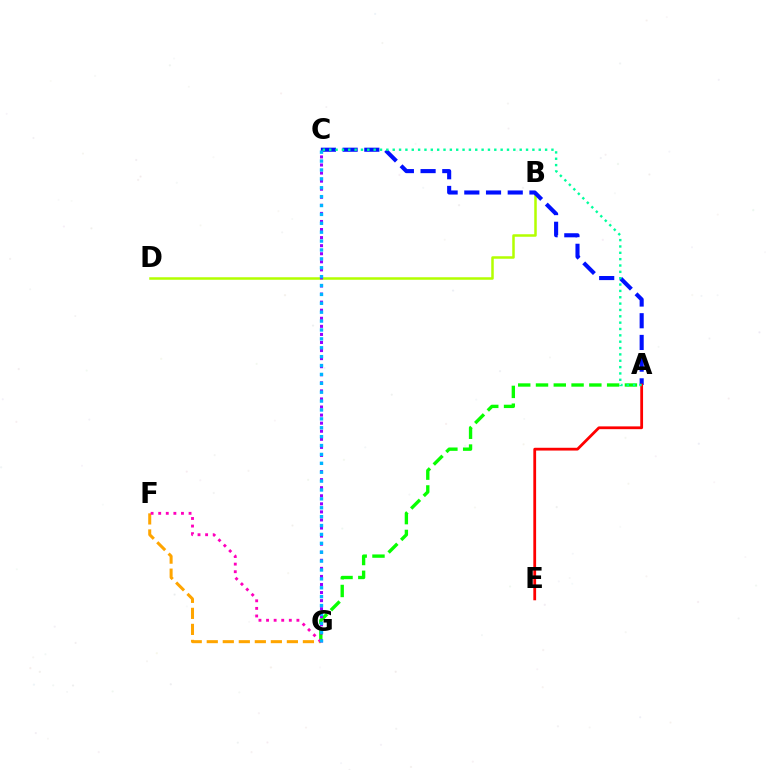{('F', 'G'): [{'color': '#ffa500', 'line_style': 'dashed', 'thickness': 2.18}, {'color': '#ff00bd', 'line_style': 'dotted', 'thickness': 2.06}], ('A', 'G'): [{'color': '#08ff00', 'line_style': 'dashed', 'thickness': 2.42}], ('B', 'D'): [{'color': '#b3ff00', 'line_style': 'solid', 'thickness': 1.81}], ('C', 'G'): [{'color': '#9b00ff', 'line_style': 'dotted', 'thickness': 2.19}, {'color': '#00b5ff', 'line_style': 'dotted', 'thickness': 2.42}], ('A', 'C'): [{'color': '#0010ff', 'line_style': 'dashed', 'thickness': 2.95}, {'color': '#00ff9d', 'line_style': 'dotted', 'thickness': 1.73}], ('A', 'E'): [{'color': '#ff0000', 'line_style': 'solid', 'thickness': 2.0}]}